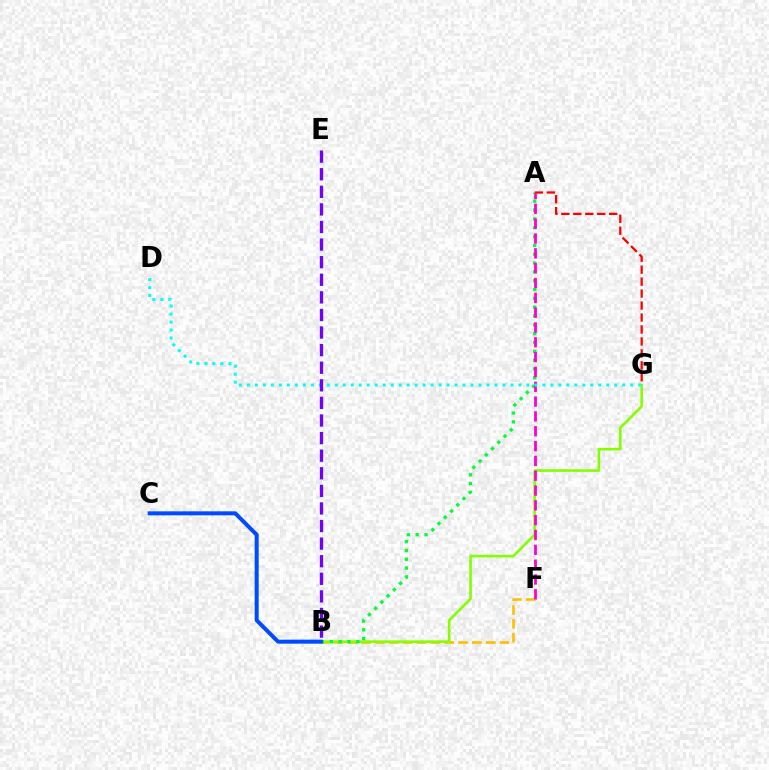{('B', 'F'): [{'color': '#ffbd00', 'line_style': 'dashed', 'thickness': 1.88}], ('B', 'G'): [{'color': '#84ff00', 'line_style': 'solid', 'thickness': 1.88}], ('A', 'B'): [{'color': '#00ff39', 'line_style': 'dotted', 'thickness': 2.4}], ('A', 'G'): [{'color': '#ff0000', 'line_style': 'dashed', 'thickness': 1.62}], ('A', 'F'): [{'color': '#ff00cf', 'line_style': 'dashed', 'thickness': 2.01}], ('B', 'C'): [{'color': '#004bff', 'line_style': 'solid', 'thickness': 2.89}], ('D', 'G'): [{'color': '#00fff6', 'line_style': 'dotted', 'thickness': 2.17}], ('B', 'E'): [{'color': '#7200ff', 'line_style': 'dashed', 'thickness': 2.39}]}